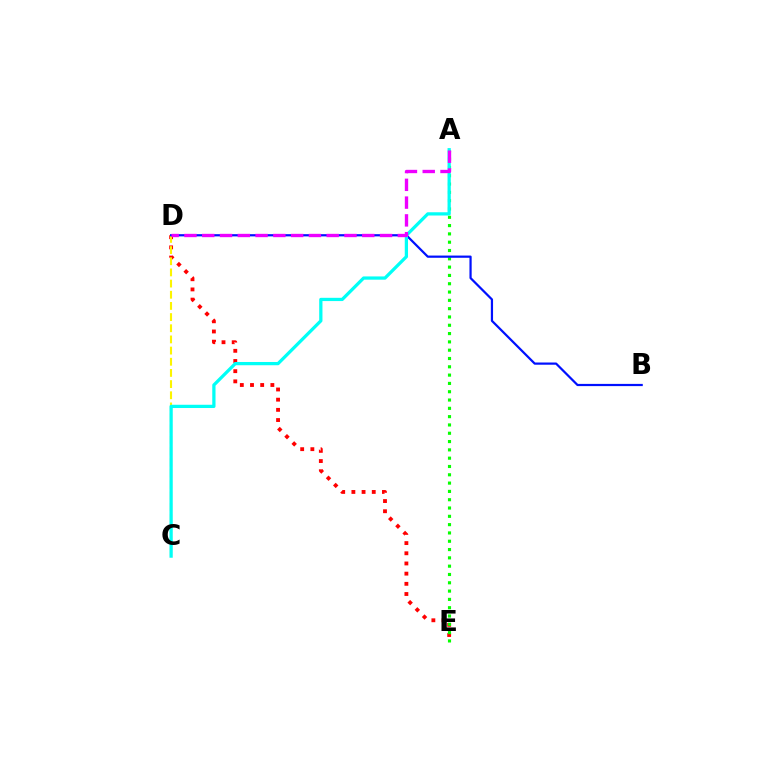{('D', 'E'): [{'color': '#ff0000', 'line_style': 'dotted', 'thickness': 2.77}], ('C', 'D'): [{'color': '#fcf500', 'line_style': 'dashed', 'thickness': 1.52}], ('A', 'E'): [{'color': '#08ff00', 'line_style': 'dotted', 'thickness': 2.26}], ('B', 'D'): [{'color': '#0010ff', 'line_style': 'solid', 'thickness': 1.59}], ('A', 'C'): [{'color': '#00fff6', 'line_style': 'solid', 'thickness': 2.34}], ('A', 'D'): [{'color': '#ee00ff', 'line_style': 'dashed', 'thickness': 2.42}]}